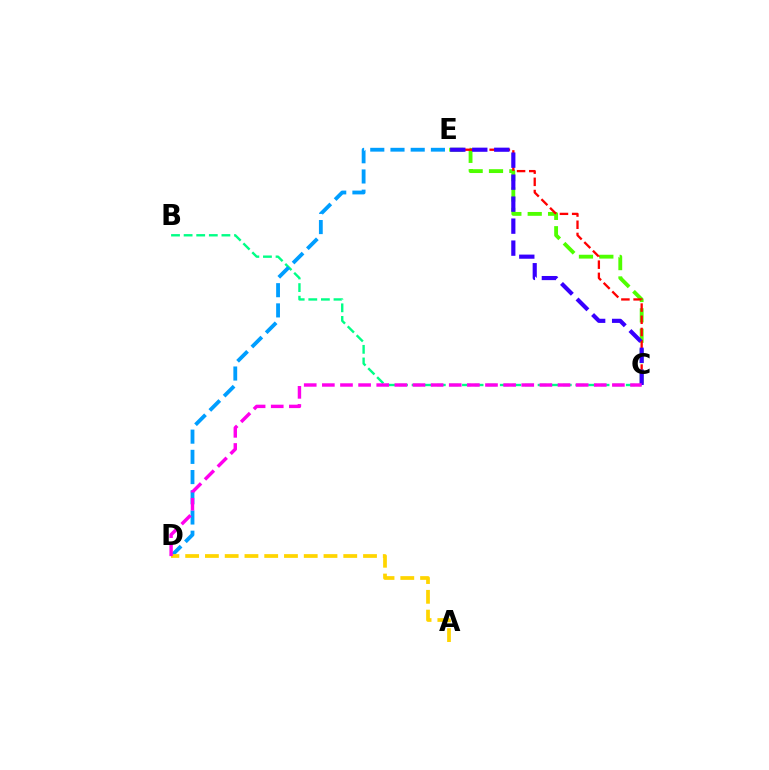{('C', 'E'): [{'color': '#4fff00', 'line_style': 'dashed', 'thickness': 2.77}, {'color': '#ff0000', 'line_style': 'dashed', 'thickness': 1.66}, {'color': '#3700ff', 'line_style': 'dashed', 'thickness': 2.99}], ('B', 'C'): [{'color': '#00ff86', 'line_style': 'dashed', 'thickness': 1.71}], ('D', 'E'): [{'color': '#009eff', 'line_style': 'dashed', 'thickness': 2.75}], ('A', 'D'): [{'color': '#ffd500', 'line_style': 'dashed', 'thickness': 2.68}], ('C', 'D'): [{'color': '#ff00ed', 'line_style': 'dashed', 'thickness': 2.46}]}